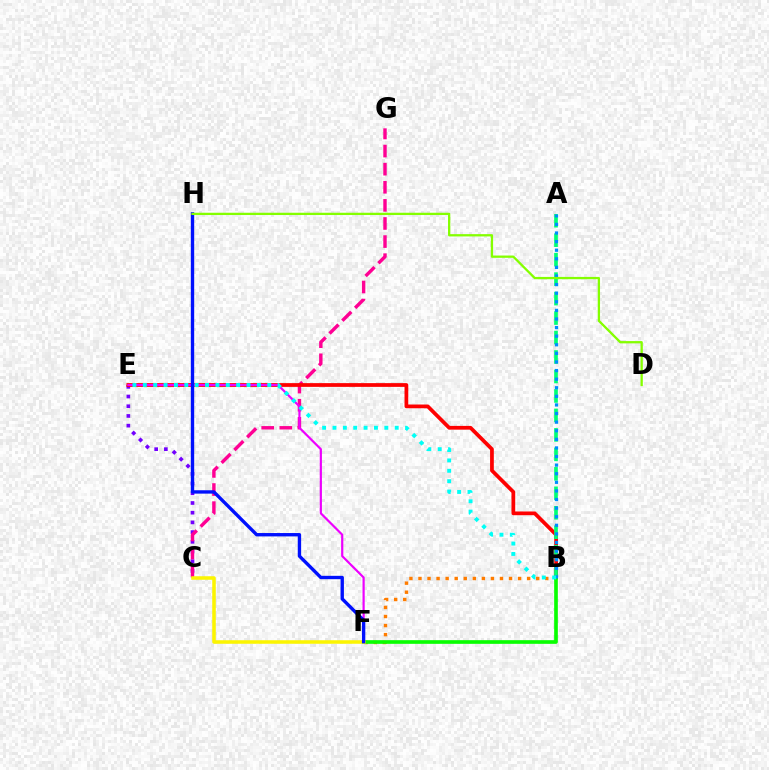{('C', 'E'): [{'color': '#7200ff', 'line_style': 'dotted', 'thickness': 2.64}], ('C', 'G'): [{'color': '#ff0094', 'line_style': 'dashed', 'thickness': 2.46}], ('B', 'E'): [{'color': '#ff0000', 'line_style': 'solid', 'thickness': 2.7}, {'color': '#00fff6', 'line_style': 'dotted', 'thickness': 2.82}], ('E', 'F'): [{'color': '#ee00ff', 'line_style': 'solid', 'thickness': 1.58}], ('B', 'F'): [{'color': '#ff7c00', 'line_style': 'dotted', 'thickness': 2.46}, {'color': '#08ff00', 'line_style': 'solid', 'thickness': 2.64}], ('C', 'F'): [{'color': '#fcf500', 'line_style': 'solid', 'thickness': 2.55}], ('A', 'B'): [{'color': '#00ff74', 'line_style': 'dashed', 'thickness': 2.65}, {'color': '#008cff', 'line_style': 'dotted', 'thickness': 2.34}], ('F', 'H'): [{'color': '#0010ff', 'line_style': 'solid', 'thickness': 2.42}], ('D', 'H'): [{'color': '#84ff00', 'line_style': 'solid', 'thickness': 1.65}]}